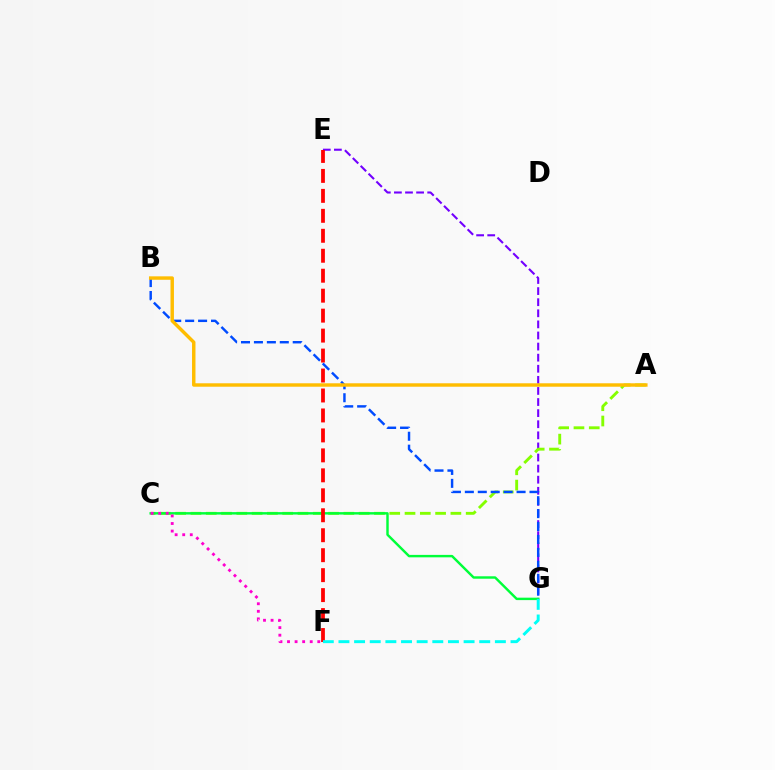{('E', 'G'): [{'color': '#7200ff', 'line_style': 'dashed', 'thickness': 1.51}], ('A', 'C'): [{'color': '#84ff00', 'line_style': 'dashed', 'thickness': 2.08}], ('C', 'G'): [{'color': '#00ff39', 'line_style': 'solid', 'thickness': 1.75}], ('E', 'F'): [{'color': '#ff0000', 'line_style': 'dashed', 'thickness': 2.71}], ('B', 'G'): [{'color': '#004bff', 'line_style': 'dashed', 'thickness': 1.76}], ('C', 'F'): [{'color': '#ff00cf', 'line_style': 'dotted', 'thickness': 2.06}], ('A', 'B'): [{'color': '#ffbd00', 'line_style': 'solid', 'thickness': 2.48}], ('F', 'G'): [{'color': '#00fff6', 'line_style': 'dashed', 'thickness': 2.13}]}